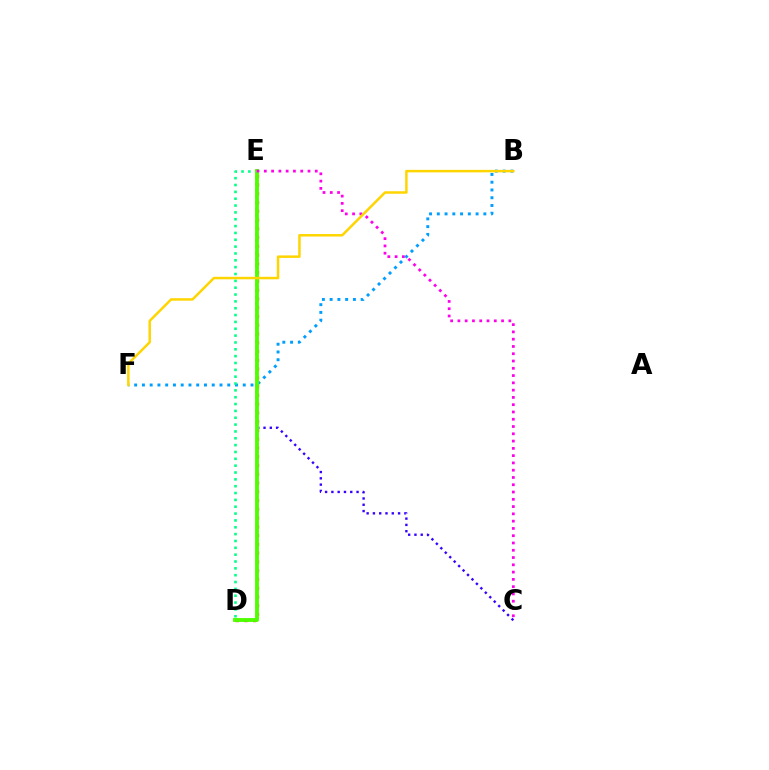{('C', 'E'): [{'color': '#3700ff', 'line_style': 'dotted', 'thickness': 1.71}, {'color': '#ff00ed', 'line_style': 'dotted', 'thickness': 1.98}], ('D', 'E'): [{'color': '#ff0000', 'line_style': 'dotted', 'thickness': 2.38}, {'color': '#00ff86', 'line_style': 'dotted', 'thickness': 1.86}, {'color': '#4fff00', 'line_style': 'solid', 'thickness': 2.8}], ('B', 'F'): [{'color': '#009eff', 'line_style': 'dotted', 'thickness': 2.11}, {'color': '#ffd500', 'line_style': 'solid', 'thickness': 1.79}]}